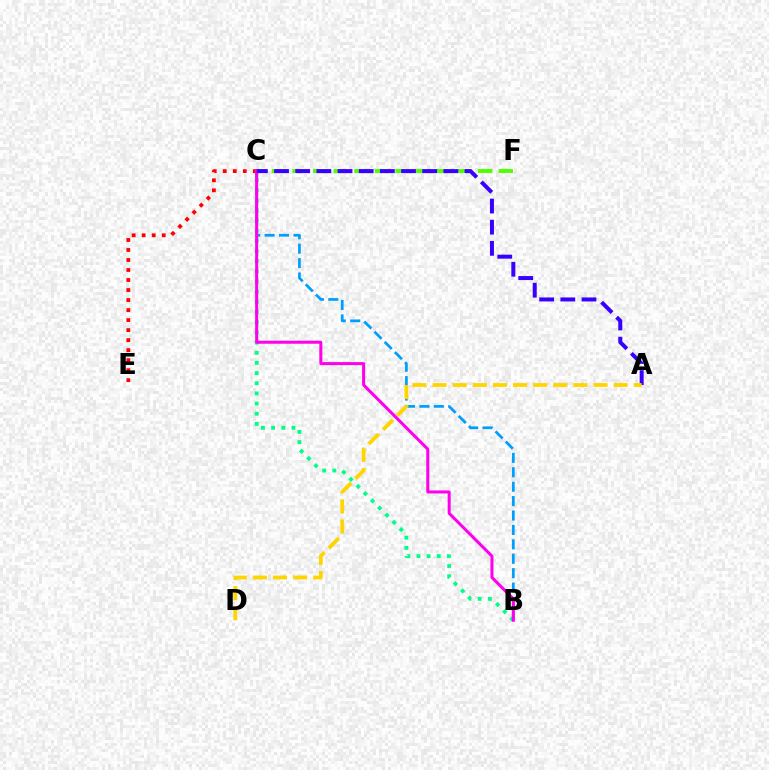{('B', 'C'): [{'color': '#009eff', 'line_style': 'dashed', 'thickness': 1.96}, {'color': '#00ff86', 'line_style': 'dotted', 'thickness': 2.76}, {'color': '#ff00ed', 'line_style': 'solid', 'thickness': 2.18}], ('C', 'E'): [{'color': '#ff0000', 'line_style': 'dotted', 'thickness': 2.72}], ('C', 'F'): [{'color': '#4fff00', 'line_style': 'dashed', 'thickness': 2.8}], ('A', 'C'): [{'color': '#3700ff', 'line_style': 'dashed', 'thickness': 2.87}], ('A', 'D'): [{'color': '#ffd500', 'line_style': 'dashed', 'thickness': 2.73}]}